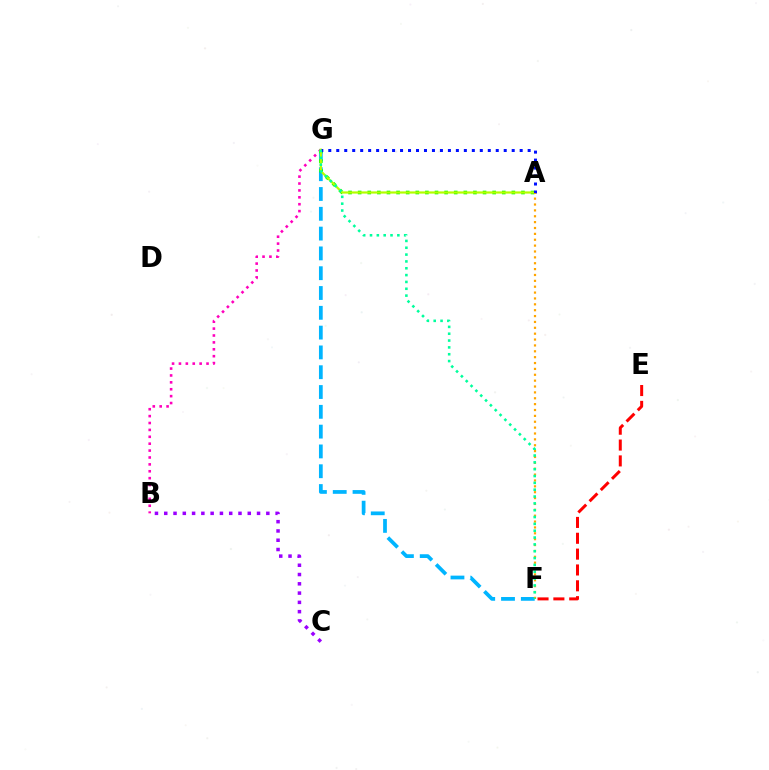{('F', 'G'): [{'color': '#00b5ff', 'line_style': 'dashed', 'thickness': 2.69}, {'color': '#00ff9d', 'line_style': 'dotted', 'thickness': 1.86}], ('B', 'C'): [{'color': '#9b00ff', 'line_style': 'dotted', 'thickness': 2.52}], ('B', 'G'): [{'color': '#ff00bd', 'line_style': 'dotted', 'thickness': 1.87}], ('E', 'F'): [{'color': '#ff0000', 'line_style': 'dashed', 'thickness': 2.15}], ('A', 'G'): [{'color': '#08ff00', 'line_style': 'dotted', 'thickness': 2.61}, {'color': '#b3ff00', 'line_style': 'solid', 'thickness': 1.59}, {'color': '#0010ff', 'line_style': 'dotted', 'thickness': 2.17}], ('A', 'F'): [{'color': '#ffa500', 'line_style': 'dotted', 'thickness': 1.6}]}